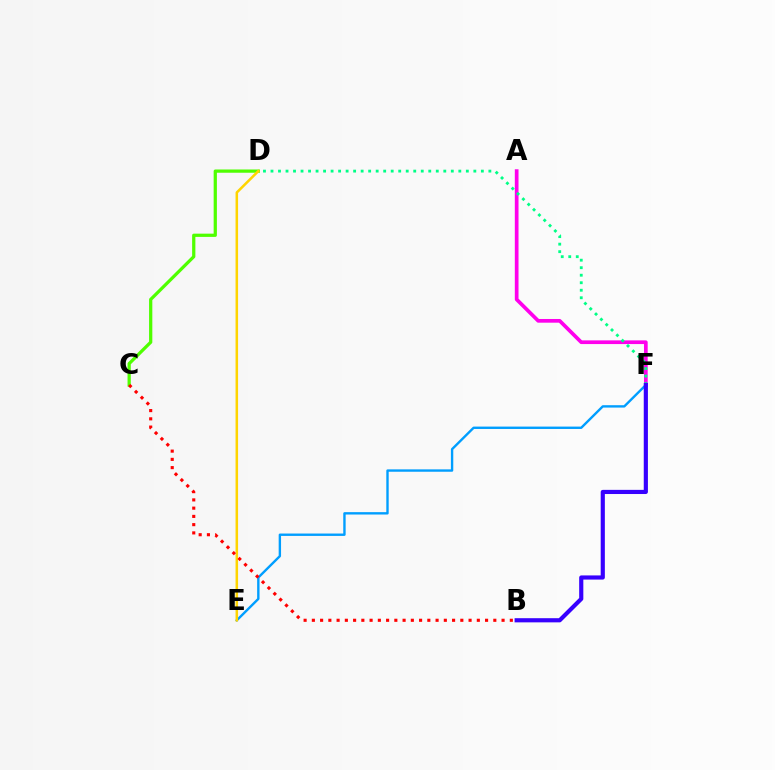{('A', 'F'): [{'color': '#ff00ed', 'line_style': 'solid', 'thickness': 2.66}], ('C', 'D'): [{'color': '#4fff00', 'line_style': 'solid', 'thickness': 2.34}], ('D', 'F'): [{'color': '#00ff86', 'line_style': 'dotted', 'thickness': 2.04}], ('E', 'F'): [{'color': '#009eff', 'line_style': 'solid', 'thickness': 1.71}], ('D', 'E'): [{'color': '#ffd500', 'line_style': 'solid', 'thickness': 1.82}], ('B', 'F'): [{'color': '#3700ff', 'line_style': 'solid', 'thickness': 2.99}], ('B', 'C'): [{'color': '#ff0000', 'line_style': 'dotted', 'thickness': 2.24}]}